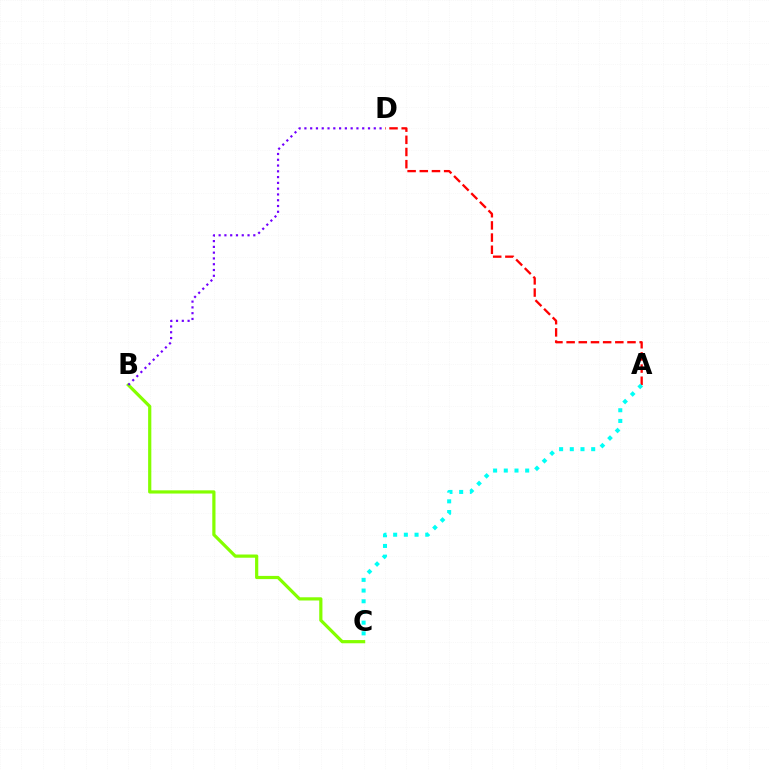{('A', 'D'): [{'color': '#ff0000', 'line_style': 'dashed', 'thickness': 1.65}], ('A', 'C'): [{'color': '#00fff6', 'line_style': 'dotted', 'thickness': 2.91}], ('B', 'C'): [{'color': '#84ff00', 'line_style': 'solid', 'thickness': 2.31}], ('B', 'D'): [{'color': '#7200ff', 'line_style': 'dotted', 'thickness': 1.57}]}